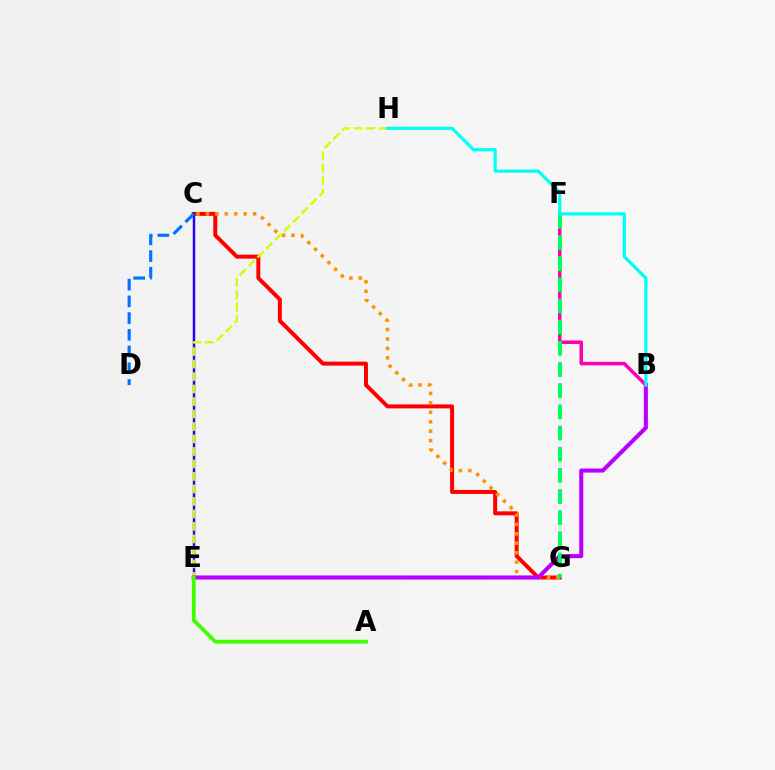{('C', 'G'): [{'color': '#ff0000', 'line_style': 'solid', 'thickness': 2.86}, {'color': '#ff9400', 'line_style': 'dotted', 'thickness': 2.56}], ('C', 'E'): [{'color': '#2500ff', 'line_style': 'solid', 'thickness': 1.77}], ('C', 'D'): [{'color': '#0074ff', 'line_style': 'dashed', 'thickness': 2.27}], ('E', 'H'): [{'color': '#d1ff00', 'line_style': 'dashed', 'thickness': 1.7}], ('B', 'E'): [{'color': '#b900ff', 'line_style': 'solid', 'thickness': 2.94}], ('B', 'F'): [{'color': '#ff00ac', 'line_style': 'solid', 'thickness': 2.53}], ('F', 'G'): [{'color': '#00ff5c', 'line_style': 'dashed', 'thickness': 2.87}], ('B', 'H'): [{'color': '#00fff6', 'line_style': 'solid', 'thickness': 2.29}], ('A', 'E'): [{'color': '#3dff00', 'line_style': 'solid', 'thickness': 2.74}]}